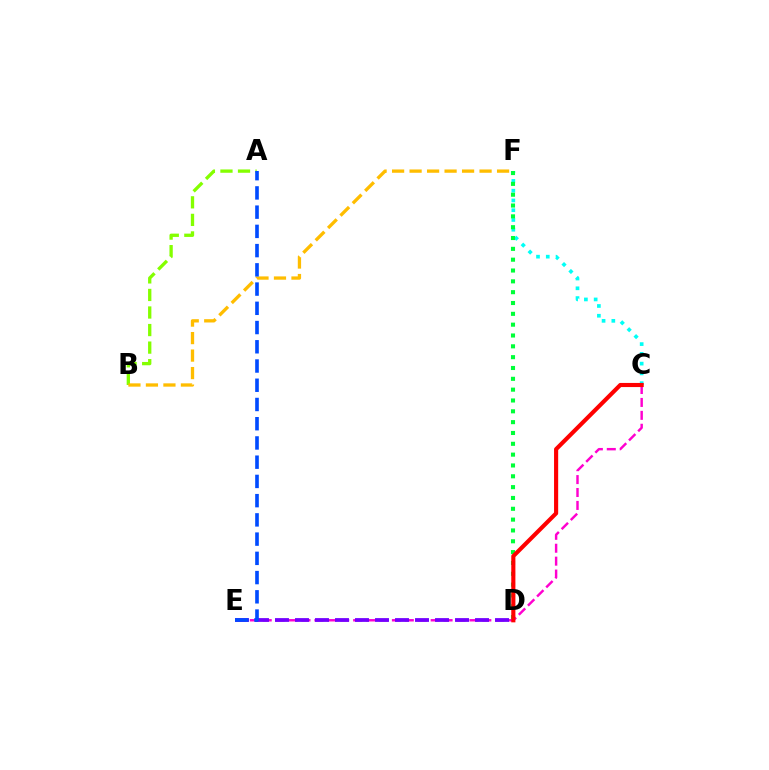{('A', 'B'): [{'color': '#84ff00', 'line_style': 'dashed', 'thickness': 2.38}], ('C', 'E'): [{'color': '#ff00cf', 'line_style': 'dashed', 'thickness': 1.75}], ('C', 'F'): [{'color': '#00fff6', 'line_style': 'dotted', 'thickness': 2.65}], ('D', 'E'): [{'color': '#7200ff', 'line_style': 'dashed', 'thickness': 2.72}], ('D', 'F'): [{'color': '#00ff39', 'line_style': 'dotted', 'thickness': 2.94}], ('C', 'D'): [{'color': '#ff0000', 'line_style': 'solid', 'thickness': 2.97}], ('B', 'F'): [{'color': '#ffbd00', 'line_style': 'dashed', 'thickness': 2.38}], ('A', 'E'): [{'color': '#004bff', 'line_style': 'dashed', 'thickness': 2.61}]}